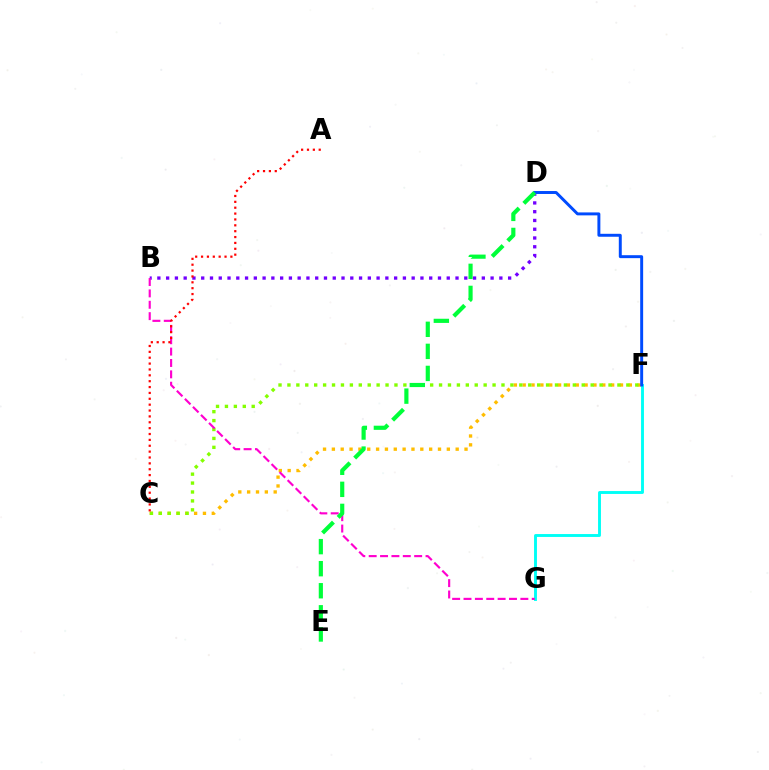{('C', 'F'): [{'color': '#ffbd00', 'line_style': 'dotted', 'thickness': 2.4}, {'color': '#84ff00', 'line_style': 'dotted', 'thickness': 2.42}], ('F', 'G'): [{'color': '#00fff6', 'line_style': 'solid', 'thickness': 2.09}], ('B', 'D'): [{'color': '#7200ff', 'line_style': 'dotted', 'thickness': 2.38}], ('B', 'G'): [{'color': '#ff00cf', 'line_style': 'dashed', 'thickness': 1.54}], ('A', 'C'): [{'color': '#ff0000', 'line_style': 'dotted', 'thickness': 1.59}], ('D', 'F'): [{'color': '#004bff', 'line_style': 'solid', 'thickness': 2.12}], ('D', 'E'): [{'color': '#00ff39', 'line_style': 'dashed', 'thickness': 3.0}]}